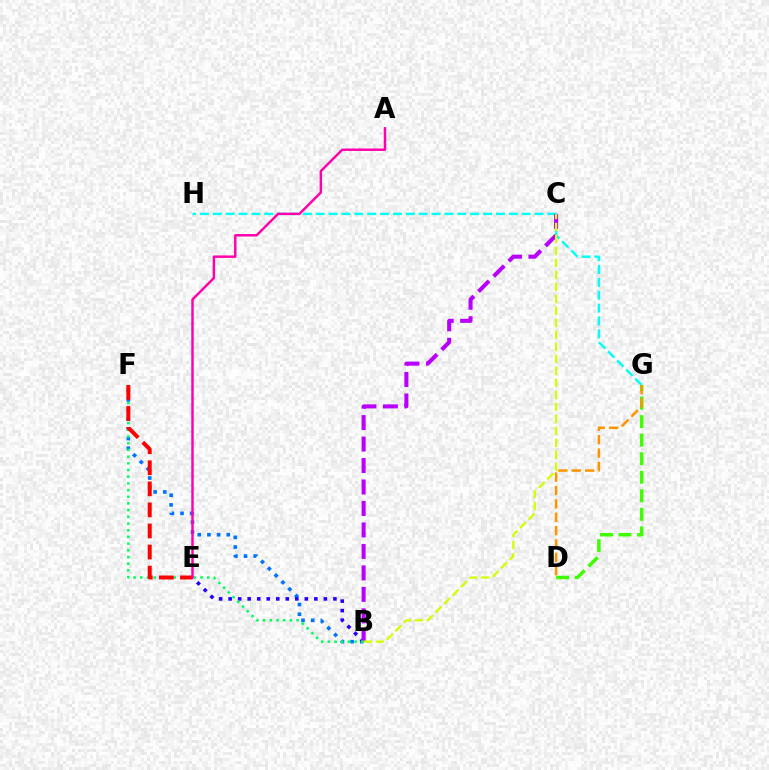{('B', 'F'): [{'color': '#0074ff', 'line_style': 'dotted', 'thickness': 2.62}, {'color': '#00ff5c', 'line_style': 'dotted', 'thickness': 1.82}], ('B', 'E'): [{'color': '#2500ff', 'line_style': 'dotted', 'thickness': 2.59}], ('G', 'H'): [{'color': '#00fff6', 'line_style': 'dashed', 'thickness': 1.75}], ('D', 'G'): [{'color': '#3dff00', 'line_style': 'dashed', 'thickness': 2.52}, {'color': '#ff9400', 'line_style': 'dashed', 'thickness': 1.82}], ('B', 'C'): [{'color': '#b900ff', 'line_style': 'dashed', 'thickness': 2.92}, {'color': '#d1ff00', 'line_style': 'dashed', 'thickness': 1.63}], ('E', 'F'): [{'color': '#ff0000', 'line_style': 'dashed', 'thickness': 2.86}], ('A', 'E'): [{'color': '#ff00ac', 'line_style': 'solid', 'thickness': 1.76}]}